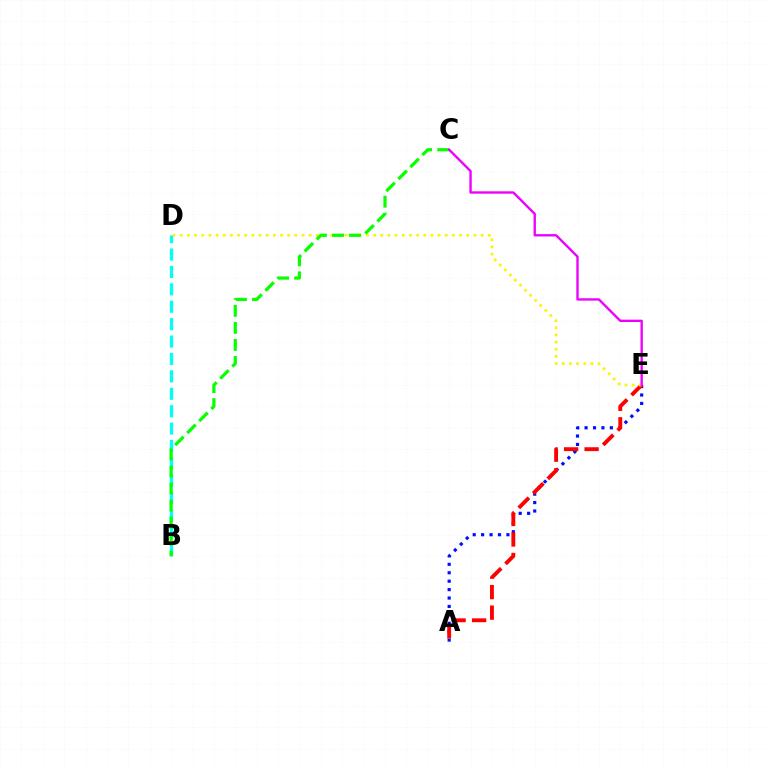{('A', 'E'): [{'color': '#0010ff', 'line_style': 'dotted', 'thickness': 2.29}, {'color': '#ff0000', 'line_style': 'dashed', 'thickness': 2.79}], ('D', 'E'): [{'color': '#fcf500', 'line_style': 'dotted', 'thickness': 1.95}], ('B', 'D'): [{'color': '#00fff6', 'line_style': 'dashed', 'thickness': 2.36}], ('B', 'C'): [{'color': '#08ff00', 'line_style': 'dashed', 'thickness': 2.31}], ('C', 'E'): [{'color': '#ee00ff', 'line_style': 'solid', 'thickness': 1.7}]}